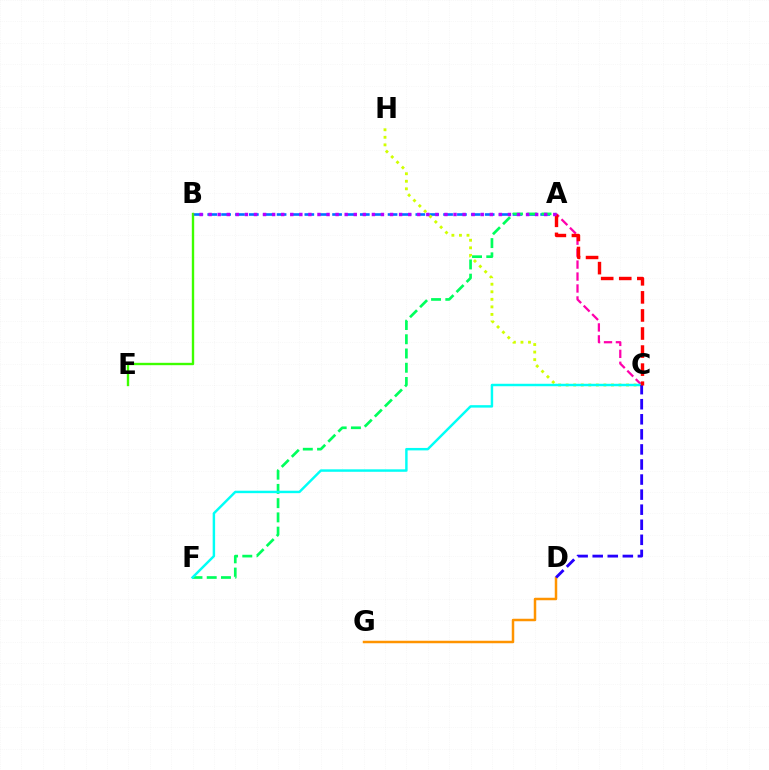{('A', 'C'): [{'color': '#ff00ac', 'line_style': 'dashed', 'thickness': 1.62}, {'color': '#ff0000', 'line_style': 'dashed', 'thickness': 2.45}], ('A', 'B'): [{'color': '#0074ff', 'line_style': 'dashed', 'thickness': 1.88}, {'color': '#b900ff', 'line_style': 'dotted', 'thickness': 2.46}], ('A', 'F'): [{'color': '#00ff5c', 'line_style': 'dashed', 'thickness': 1.93}], ('C', 'H'): [{'color': '#d1ff00', 'line_style': 'dotted', 'thickness': 2.05}], ('C', 'F'): [{'color': '#00fff6', 'line_style': 'solid', 'thickness': 1.76}], ('D', 'G'): [{'color': '#ff9400', 'line_style': 'solid', 'thickness': 1.79}], ('C', 'D'): [{'color': '#2500ff', 'line_style': 'dashed', 'thickness': 2.05}], ('B', 'E'): [{'color': '#3dff00', 'line_style': 'solid', 'thickness': 1.71}]}